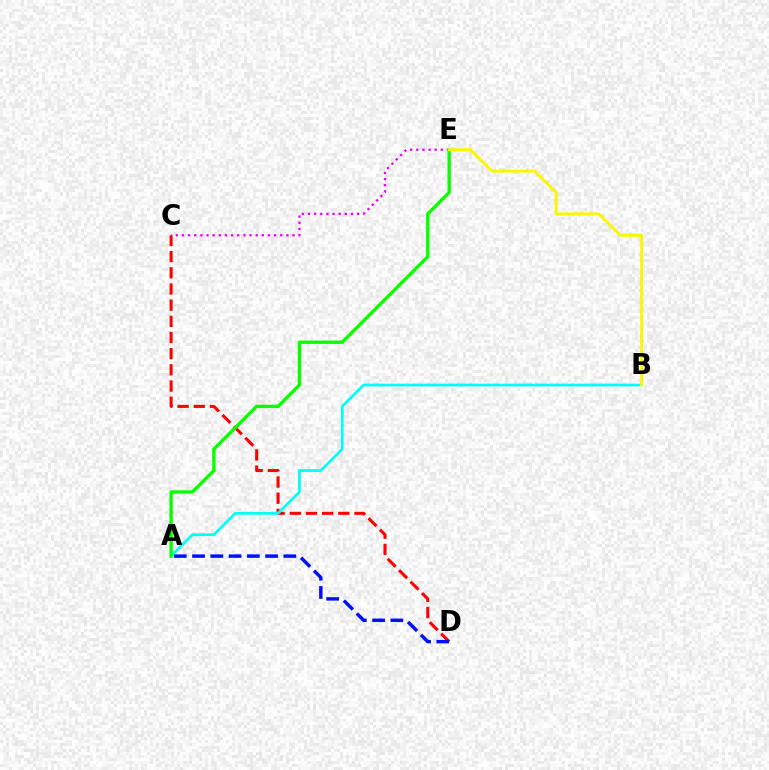{('C', 'D'): [{'color': '#ff0000', 'line_style': 'dashed', 'thickness': 2.2}], ('C', 'E'): [{'color': '#ee00ff', 'line_style': 'dotted', 'thickness': 1.67}], ('A', 'B'): [{'color': '#00fff6', 'line_style': 'solid', 'thickness': 1.97}], ('A', 'D'): [{'color': '#0010ff', 'line_style': 'dashed', 'thickness': 2.48}], ('A', 'E'): [{'color': '#08ff00', 'line_style': 'solid', 'thickness': 2.42}], ('B', 'E'): [{'color': '#fcf500', 'line_style': 'solid', 'thickness': 2.11}]}